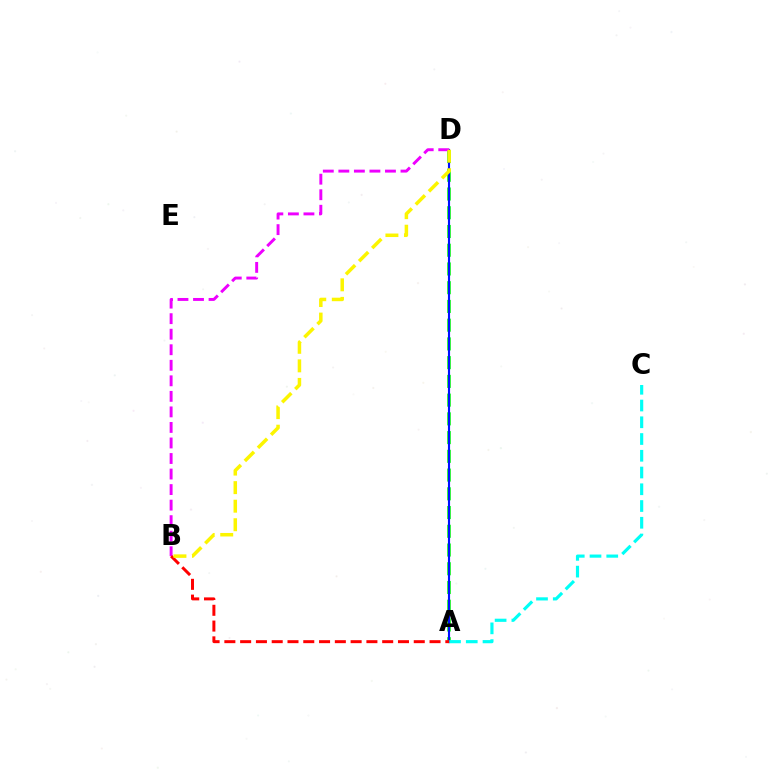{('A', 'D'): [{'color': '#08ff00', 'line_style': 'dashed', 'thickness': 2.55}, {'color': '#0010ff', 'line_style': 'solid', 'thickness': 1.54}], ('A', 'C'): [{'color': '#00fff6', 'line_style': 'dashed', 'thickness': 2.28}], ('B', 'D'): [{'color': '#ee00ff', 'line_style': 'dashed', 'thickness': 2.11}, {'color': '#fcf500', 'line_style': 'dashed', 'thickness': 2.52}], ('A', 'B'): [{'color': '#ff0000', 'line_style': 'dashed', 'thickness': 2.14}]}